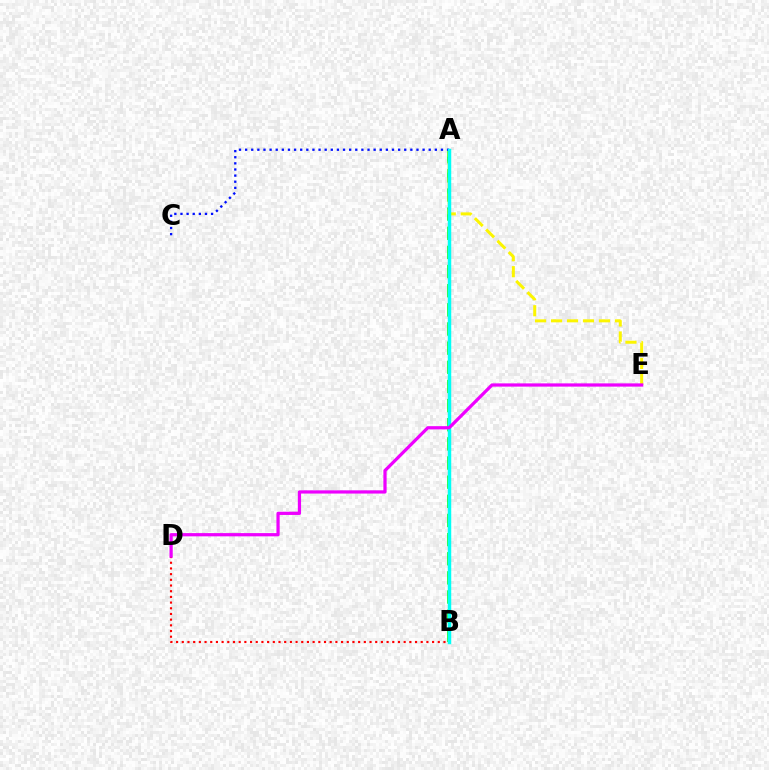{('A', 'B'): [{'color': '#08ff00', 'line_style': 'dashed', 'thickness': 2.6}, {'color': '#00fff6', 'line_style': 'solid', 'thickness': 2.5}], ('A', 'E'): [{'color': '#fcf500', 'line_style': 'dashed', 'thickness': 2.17}], ('B', 'D'): [{'color': '#ff0000', 'line_style': 'dotted', 'thickness': 1.55}], ('A', 'C'): [{'color': '#0010ff', 'line_style': 'dotted', 'thickness': 1.66}], ('D', 'E'): [{'color': '#ee00ff', 'line_style': 'solid', 'thickness': 2.33}]}